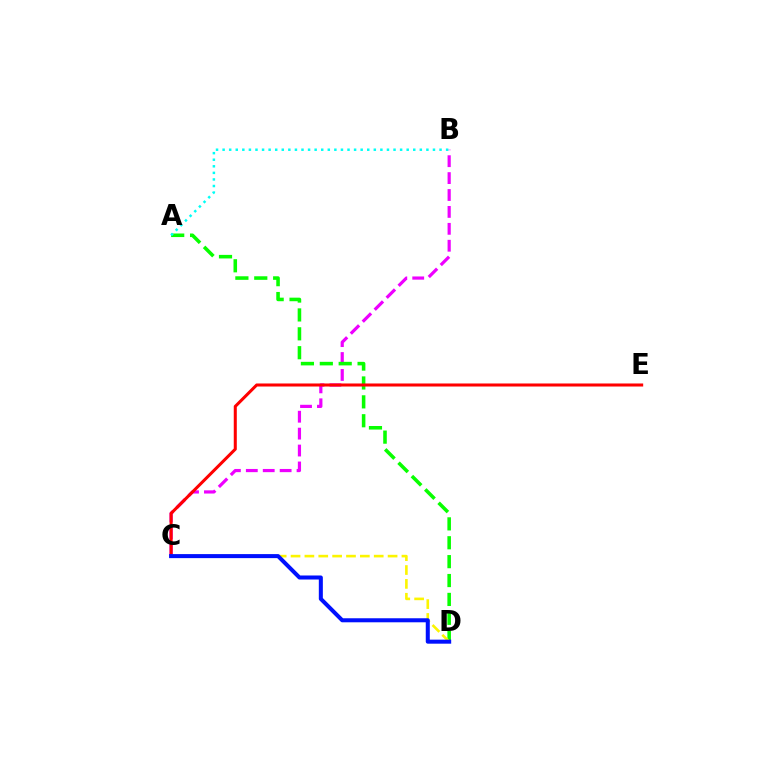{('B', 'C'): [{'color': '#ee00ff', 'line_style': 'dashed', 'thickness': 2.3}], ('A', 'D'): [{'color': '#08ff00', 'line_style': 'dashed', 'thickness': 2.57}], ('C', 'E'): [{'color': '#ff0000', 'line_style': 'solid', 'thickness': 2.19}], ('C', 'D'): [{'color': '#fcf500', 'line_style': 'dashed', 'thickness': 1.88}, {'color': '#0010ff', 'line_style': 'solid', 'thickness': 2.9}], ('A', 'B'): [{'color': '#00fff6', 'line_style': 'dotted', 'thickness': 1.79}]}